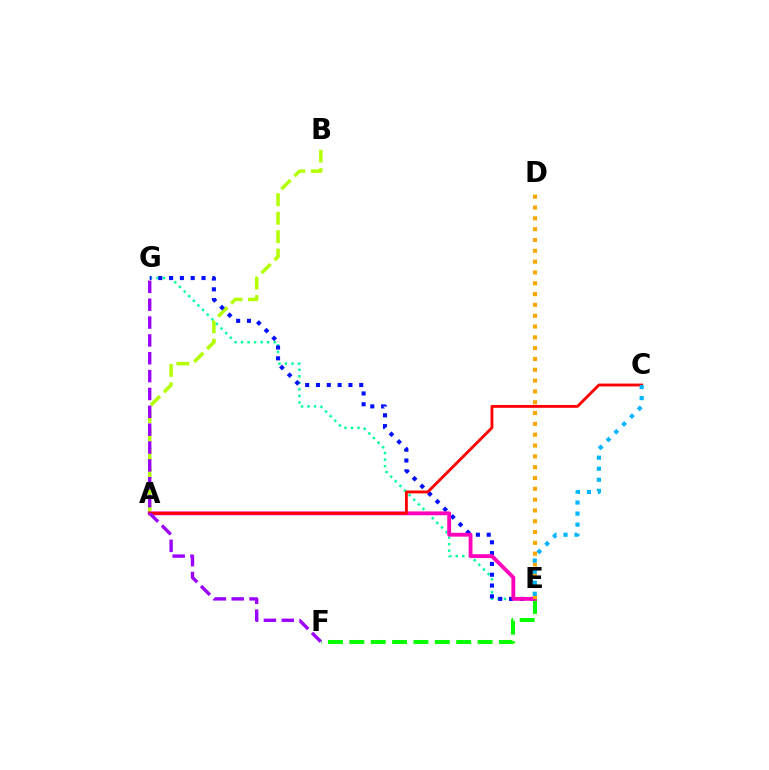{('A', 'B'): [{'color': '#b3ff00', 'line_style': 'dashed', 'thickness': 2.51}], ('E', 'G'): [{'color': '#00ff9d', 'line_style': 'dotted', 'thickness': 1.78}, {'color': '#0010ff', 'line_style': 'dotted', 'thickness': 2.94}], ('E', 'F'): [{'color': '#08ff00', 'line_style': 'dashed', 'thickness': 2.9}], ('A', 'E'): [{'color': '#ff00bd', 'line_style': 'solid', 'thickness': 2.76}], ('A', 'C'): [{'color': '#ff0000', 'line_style': 'solid', 'thickness': 2.05}], ('F', 'G'): [{'color': '#9b00ff', 'line_style': 'dashed', 'thickness': 2.43}], ('D', 'E'): [{'color': '#ffa500', 'line_style': 'dotted', 'thickness': 2.94}], ('C', 'E'): [{'color': '#00b5ff', 'line_style': 'dotted', 'thickness': 3.0}]}